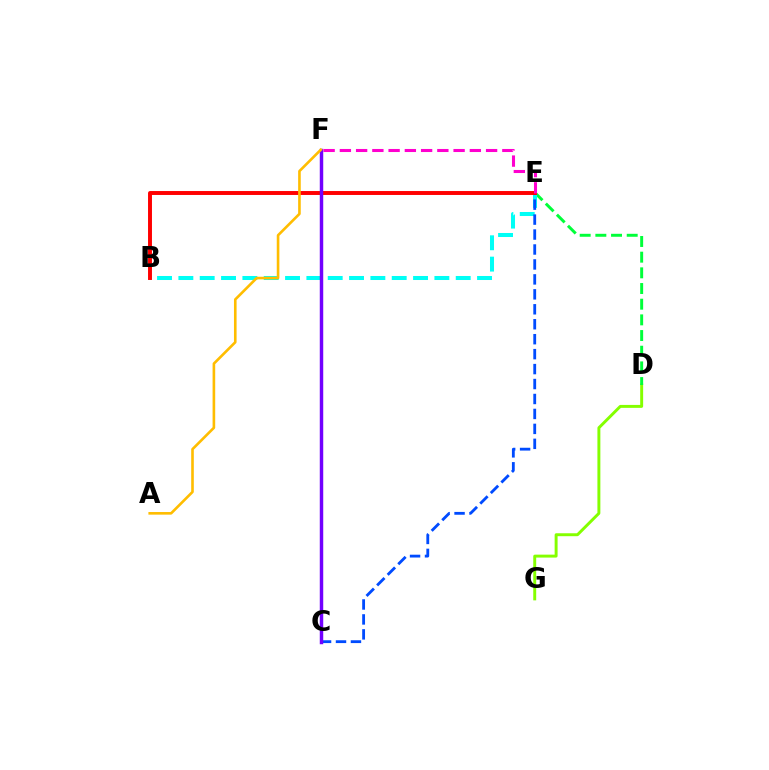{('D', 'G'): [{'color': '#84ff00', 'line_style': 'solid', 'thickness': 2.12}], ('D', 'E'): [{'color': '#00ff39', 'line_style': 'dashed', 'thickness': 2.13}], ('B', 'E'): [{'color': '#00fff6', 'line_style': 'dashed', 'thickness': 2.9}, {'color': '#ff0000', 'line_style': 'solid', 'thickness': 2.83}], ('C', 'E'): [{'color': '#004bff', 'line_style': 'dashed', 'thickness': 2.03}], ('E', 'F'): [{'color': '#ff00cf', 'line_style': 'dashed', 'thickness': 2.21}], ('C', 'F'): [{'color': '#7200ff', 'line_style': 'solid', 'thickness': 2.49}], ('A', 'F'): [{'color': '#ffbd00', 'line_style': 'solid', 'thickness': 1.89}]}